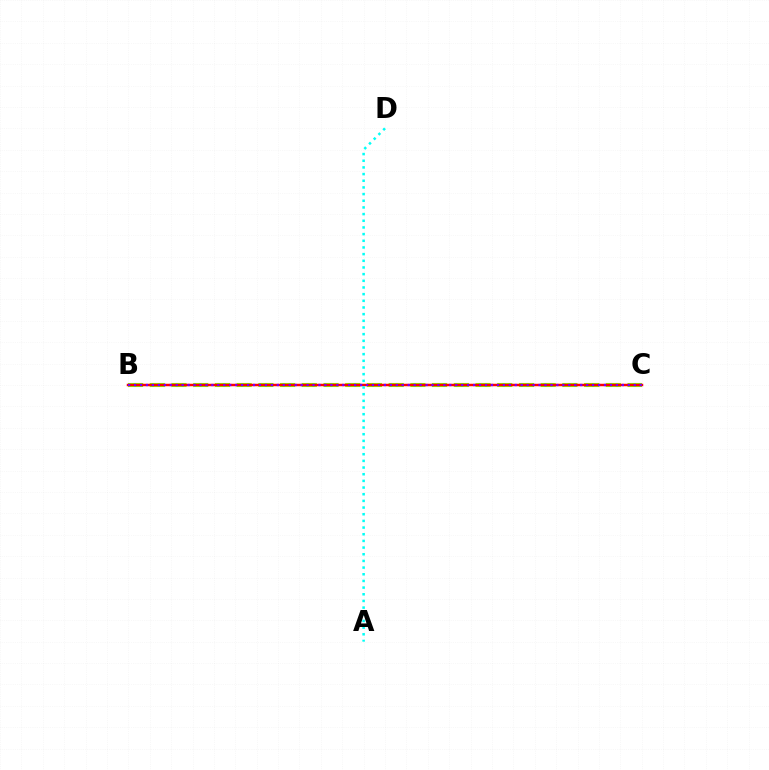{('B', 'C'): [{'color': '#84ff00', 'line_style': 'dashed', 'thickness': 2.95}, {'color': '#ff0000', 'line_style': 'solid', 'thickness': 1.79}, {'color': '#7200ff', 'line_style': 'dotted', 'thickness': 1.62}], ('A', 'D'): [{'color': '#00fff6', 'line_style': 'dotted', 'thickness': 1.81}]}